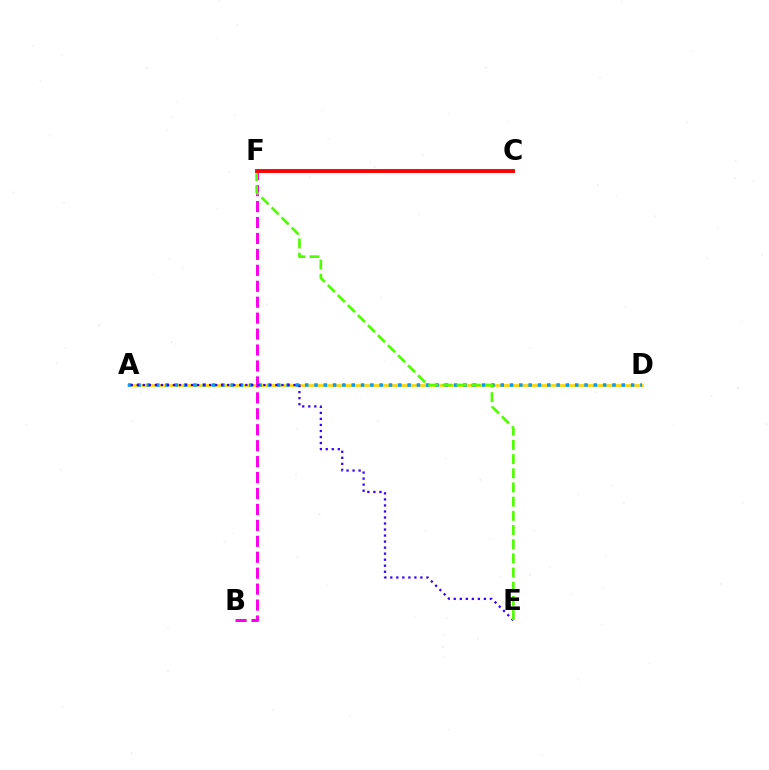{('A', 'D'): [{'color': '#ffd500', 'line_style': 'solid', 'thickness': 1.92}, {'color': '#009eff', 'line_style': 'dotted', 'thickness': 2.53}], ('C', 'F'): [{'color': '#00ff86', 'line_style': 'solid', 'thickness': 2.23}, {'color': '#ff0000', 'line_style': 'solid', 'thickness': 2.78}], ('B', 'F'): [{'color': '#ff00ed', 'line_style': 'dashed', 'thickness': 2.17}], ('A', 'E'): [{'color': '#3700ff', 'line_style': 'dotted', 'thickness': 1.64}], ('E', 'F'): [{'color': '#4fff00', 'line_style': 'dashed', 'thickness': 1.93}]}